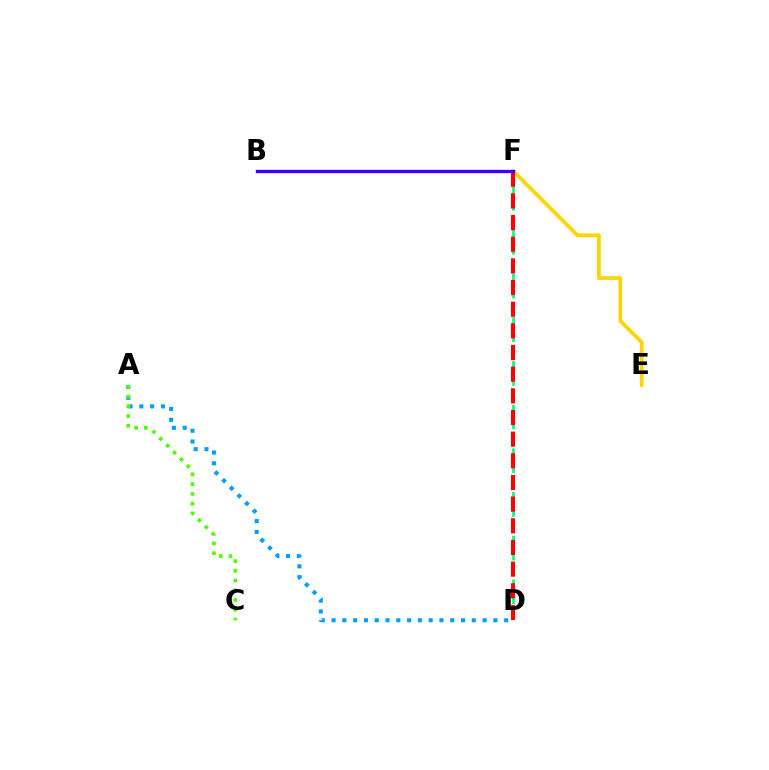{('E', 'F'): [{'color': '#ffd500', 'line_style': 'solid', 'thickness': 2.71}], ('D', 'F'): [{'color': '#00ff86', 'line_style': 'dashed', 'thickness': 1.98}, {'color': '#ff0000', 'line_style': 'dashed', 'thickness': 2.94}], ('A', 'D'): [{'color': '#009eff', 'line_style': 'dotted', 'thickness': 2.93}], ('A', 'C'): [{'color': '#4fff00', 'line_style': 'dotted', 'thickness': 2.65}], ('B', 'F'): [{'color': '#ff00ed', 'line_style': 'dashed', 'thickness': 1.9}, {'color': '#3700ff', 'line_style': 'solid', 'thickness': 2.38}]}